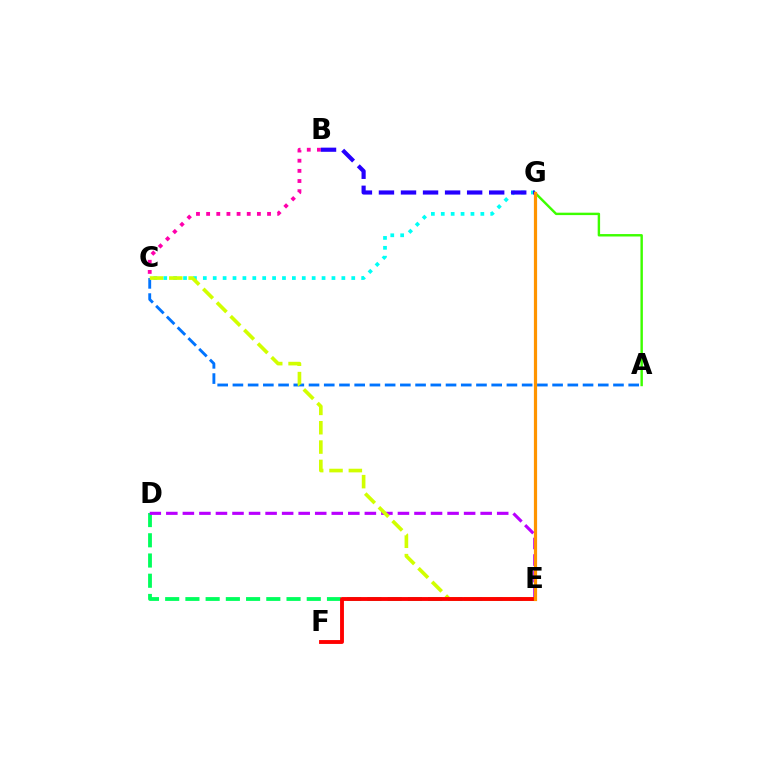{('B', 'C'): [{'color': '#ff00ac', 'line_style': 'dotted', 'thickness': 2.76}], ('C', 'G'): [{'color': '#00fff6', 'line_style': 'dotted', 'thickness': 2.69}], ('A', 'C'): [{'color': '#0074ff', 'line_style': 'dashed', 'thickness': 2.07}], ('A', 'G'): [{'color': '#3dff00', 'line_style': 'solid', 'thickness': 1.74}], ('D', 'E'): [{'color': '#00ff5c', 'line_style': 'dashed', 'thickness': 2.75}, {'color': '#b900ff', 'line_style': 'dashed', 'thickness': 2.25}], ('C', 'E'): [{'color': '#d1ff00', 'line_style': 'dashed', 'thickness': 2.63}], ('B', 'G'): [{'color': '#2500ff', 'line_style': 'dashed', 'thickness': 2.99}], ('E', 'F'): [{'color': '#ff0000', 'line_style': 'solid', 'thickness': 2.78}], ('E', 'G'): [{'color': '#ff9400', 'line_style': 'solid', 'thickness': 2.31}]}